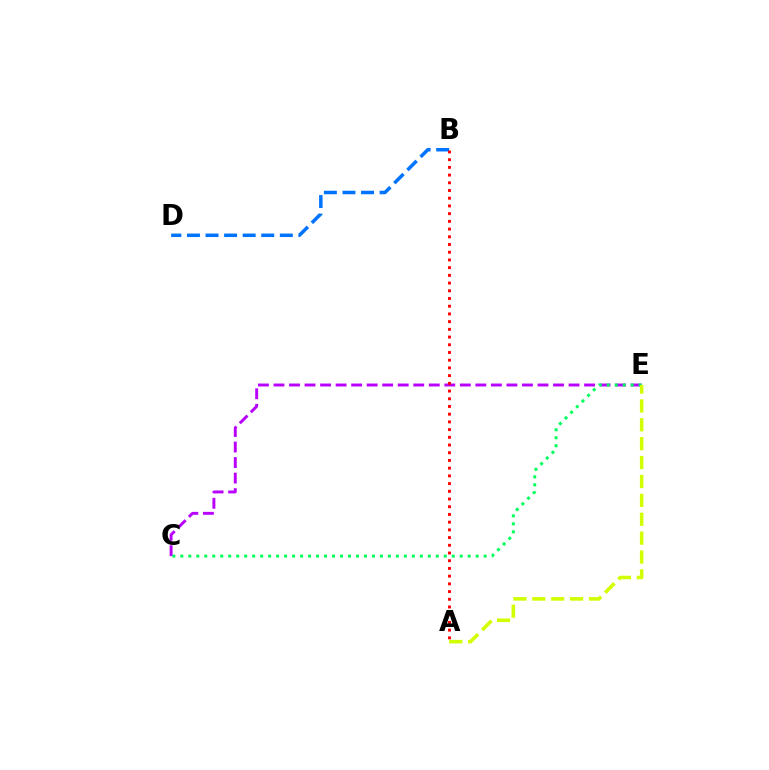{('C', 'E'): [{'color': '#b900ff', 'line_style': 'dashed', 'thickness': 2.11}, {'color': '#00ff5c', 'line_style': 'dotted', 'thickness': 2.17}], ('B', 'D'): [{'color': '#0074ff', 'line_style': 'dashed', 'thickness': 2.52}], ('A', 'E'): [{'color': '#d1ff00', 'line_style': 'dashed', 'thickness': 2.57}], ('A', 'B'): [{'color': '#ff0000', 'line_style': 'dotted', 'thickness': 2.1}]}